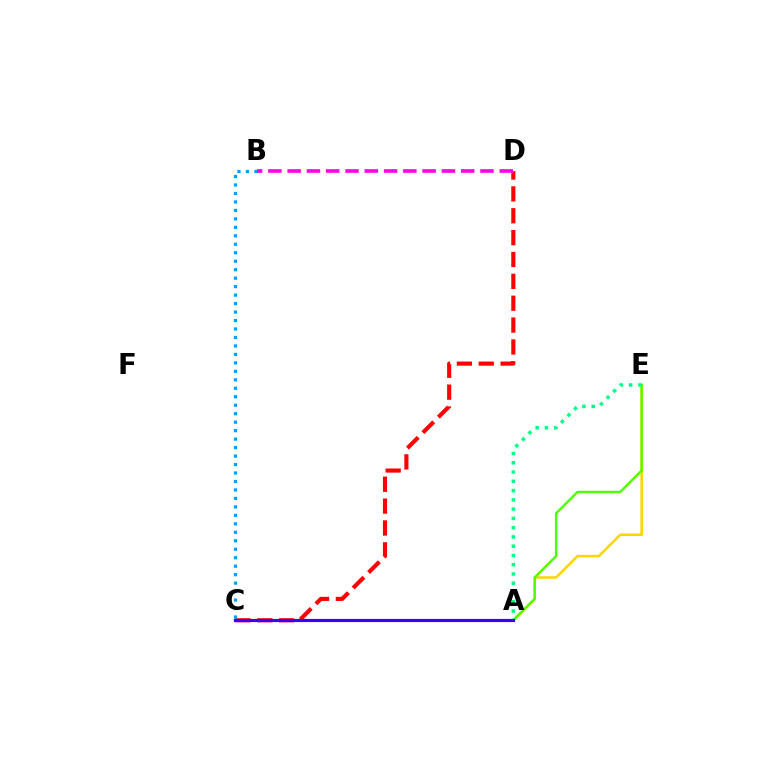{('C', 'D'): [{'color': '#ff0000', 'line_style': 'dashed', 'thickness': 2.97}], ('A', 'E'): [{'color': '#ffd500', 'line_style': 'solid', 'thickness': 1.82}, {'color': '#4fff00', 'line_style': 'solid', 'thickness': 1.73}, {'color': '#00ff86', 'line_style': 'dotted', 'thickness': 2.52}], ('B', 'C'): [{'color': '#009eff', 'line_style': 'dotted', 'thickness': 2.3}], ('B', 'D'): [{'color': '#ff00ed', 'line_style': 'dashed', 'thickness': 2.62}], ('A', 'C'): [{'color': '#3700ff', 'line_style': 'solid', 'thickness': 2.27}]}